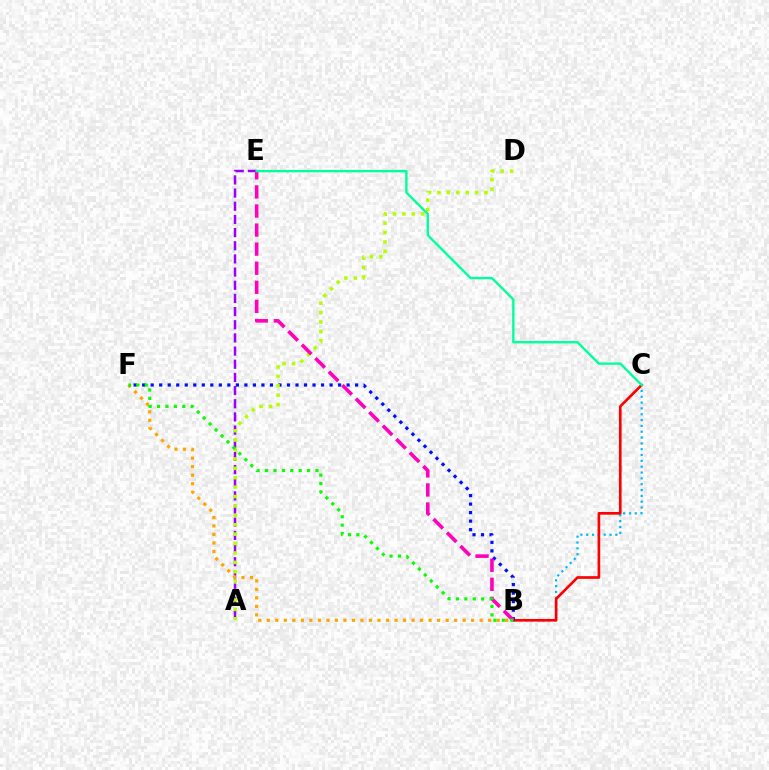{('A', 'E'): [{'color': '#9b00ff', 'line_style': 'dashed', 'thickness': 1.79}], ('B', 'C'): [{'color': '#00b5ff', 'line_style': 'dotted', 'thickness': 1.58}, {'color': '#ff0000', 'line_style': 'solid', 'thickness': 1.92}], ('B', 'F'): [{'color': '#ffa500', 'line_style': 'dotted', 'thickness': 2.31}, {'color': '#0010ff', 'line_style': 'dotted', 'thickness': 2.31}, {'color': '#08ff00', 'line_style': 'dotted', 'thickness': 2.29}], ('A', 'D'): [{'color': '#b3ff00', 'line_style': 'dotted', 'thickness': 2.55}], ('B', 'E'): [{'color': '#ff00bd', 'line_style': 'dashed', 'thickness': 2.59}], ('C', 'E'): [{'color': '#00ff9d', 'line_style': 'solid', 'thickness': 1.7}]}